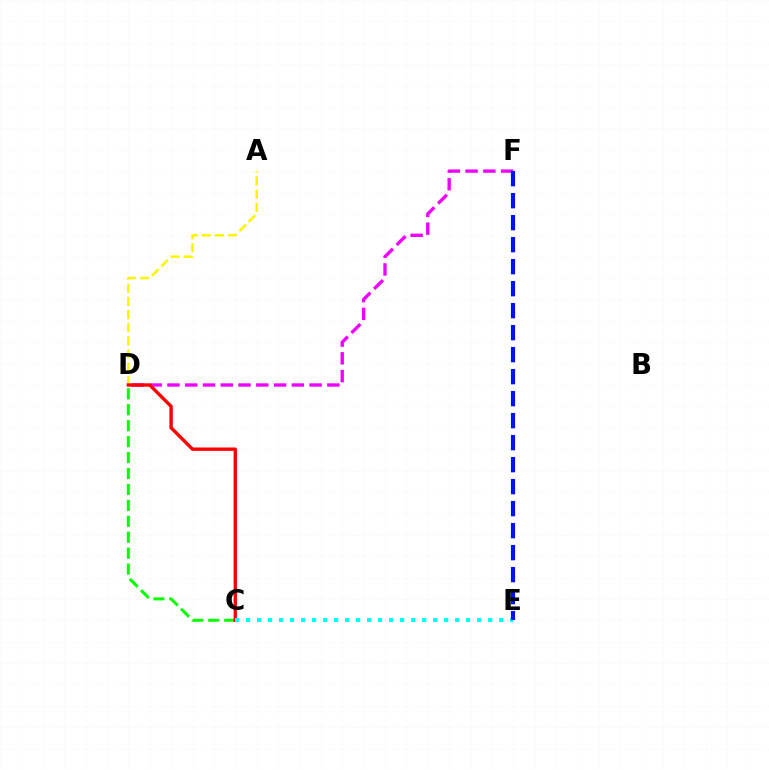{('A', 'D'): [{'color': '#fcf500', 'line_style': 'dashed', 'thickness': 1.79}], ('D', 'F'): [{'color': '#ee00ff', 'line_style': 'dashed', 'thickness': 2.41}], ('C', 'D'): [{'color': '#08ff00', 'line_style': 'dashed', 'thickness': 2.16}, {'color': '#ff0000', 'line_style': 'solid', 'thickness': 2.43}], ('C', 'E'): [{'color': '#00fff6', 'line_style': 'dotted', 'thickness': 2.99}], ('E', 'F'): [{'color': '#0010ff', 'line_style': 'dashed', 'thickness': 2.99}]}